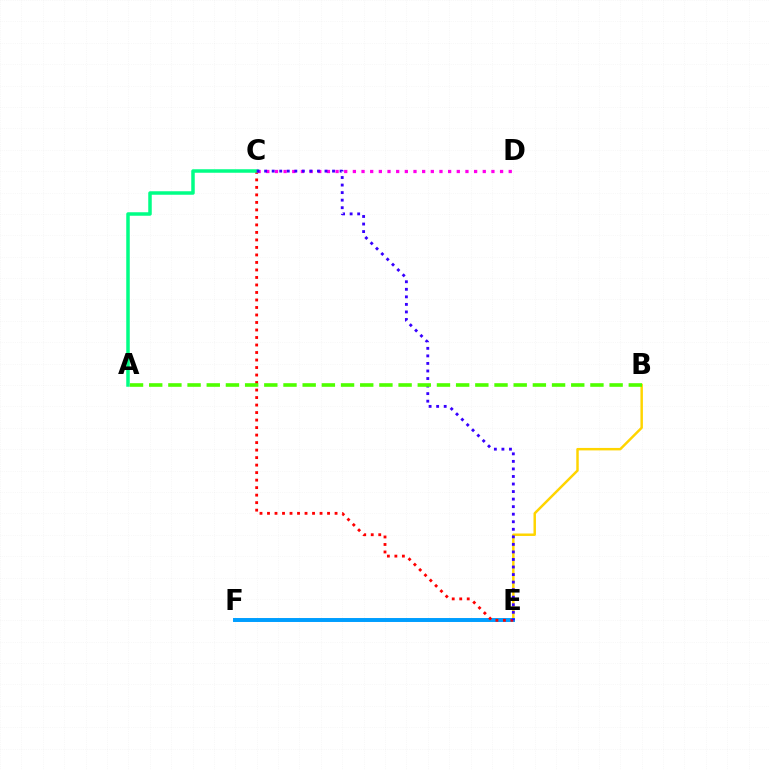{('B', 'E'): [{'color': '#ffd500', 'line_style': 'solid', 'thickness': 1.78}], ('E', 'F'): [{'color': '#009eff', 'line_style': 'solid', 'thickness': 2.84}], ('C', 'E'): [{'color': '#ff0000', 'line_style': 'dotted', 'thickness': 2.04}, {'color': '#3700ff', 'line_style': 'dotted', 'thickness': 2.05}], ('A', 'C'): [{'color': '#00ff86', 'line_style': 'solid', 'thickness': 2.52}], ('C', 'D'): [{'color': '#ff00ed', 'line_style': 'dotted', 'thickness': 2.35}], ('A', 'B'): [{'color': '#4fff00', 'line_style': 'dashed', 'thickness': 2.61}]}